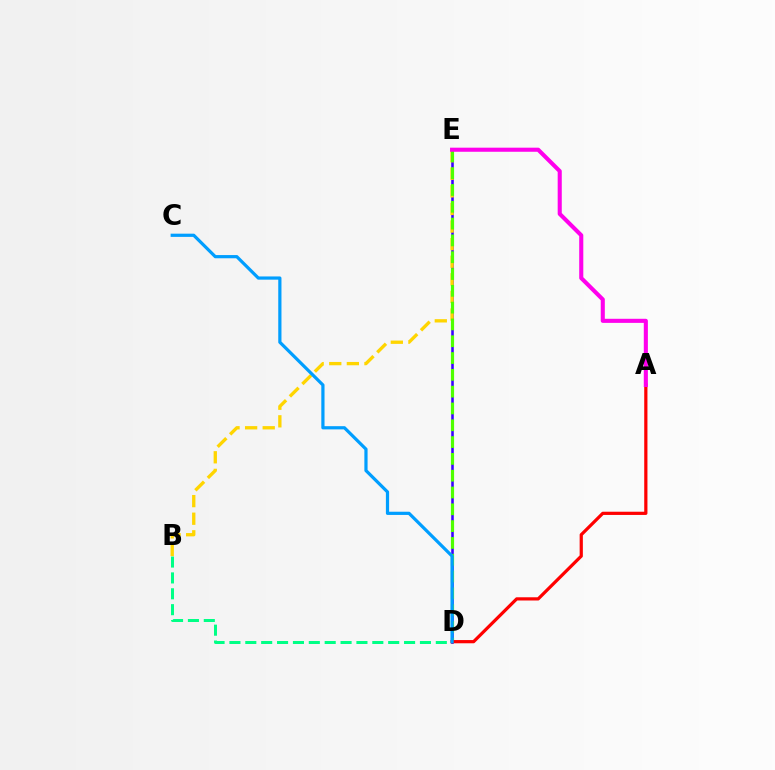{('B', 'D'): [{'color': '#00ff86', 'line_style': 'dashed', 'thickness': 2.16}], ('D', 'E'): [{'color': '#3700ff', 'line_style': 'solid', 'thickness': 1.85}, {'color': '#4fff00', 'line_style': 'dashed', 'thickness': 2.28}], ('B', 'E'): [{'color': '#ffd500', 'line_style': 'dashed', 'thickness': 2.39}], ('A', 'D'): [{'color': '#ff0000', 'line_style': 'solid', 'thickness': 2.31}], ('A', 'E'): [{'color': '#ff00ed', 'line_style': 'solid', 'thickness': 2.94}], ('C', 'D'): [{'color': '#009eff', 'line_style': 'solid', 'thickness': 2.31}]}